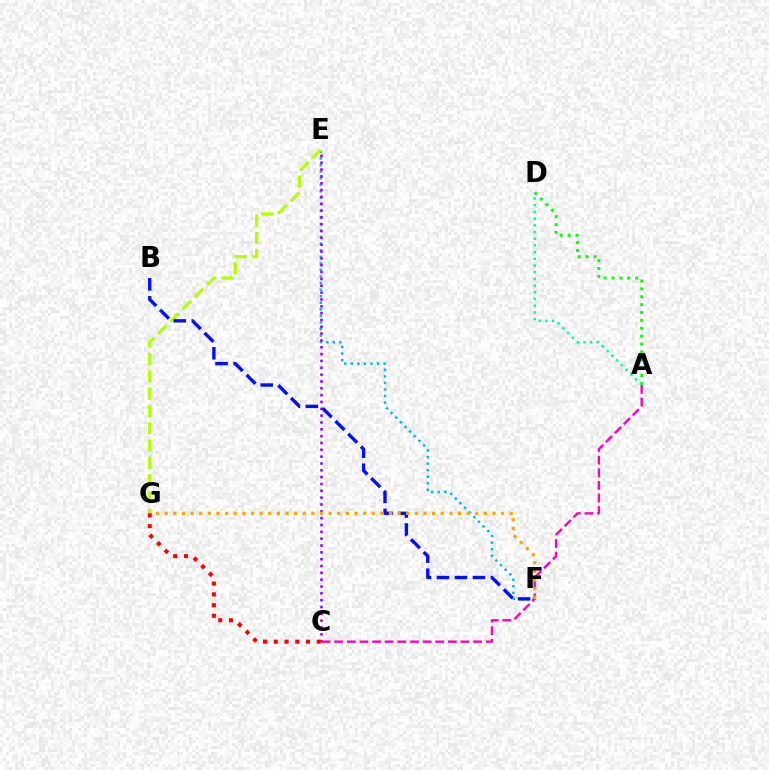{('A', 'D'): [{'color': '#08ff00', 'line_style': 'dotted', 'thickness': 2.14}, {'color': '#00ff9d', 'line_style': 'dotted', 'thickness': 1.82}], ('E', 'F'): [{'color': '#00b5ff', 'line_style': 'dotted', 'thickness': 1.78}], ('C', 'E'): [{'color': '#9b00ff', 'line_style': 'dotted', 'thickness': 1.86}], ('A', 'C'): [{'color': '#ff00bd', 'line_style': 'dashed', 'thickness': 1.72}], ('E', 'G'): [{'color': '#b3ff00', 'line_style': 'dashed', 'thickness': 2.35}], ('B', 'F'): [{'color': '#0010ff', 'line_style': 'dashed', 'thickness': 2.45}], ('F', 'G'): [{'color': '#ffa500', 'line_style': 'dotted', 'thickness': 2.34}], ('C', 'G'): [{'color': '#ff0000', 'line_style': 'dotted', 'thickness': 2.92}]}